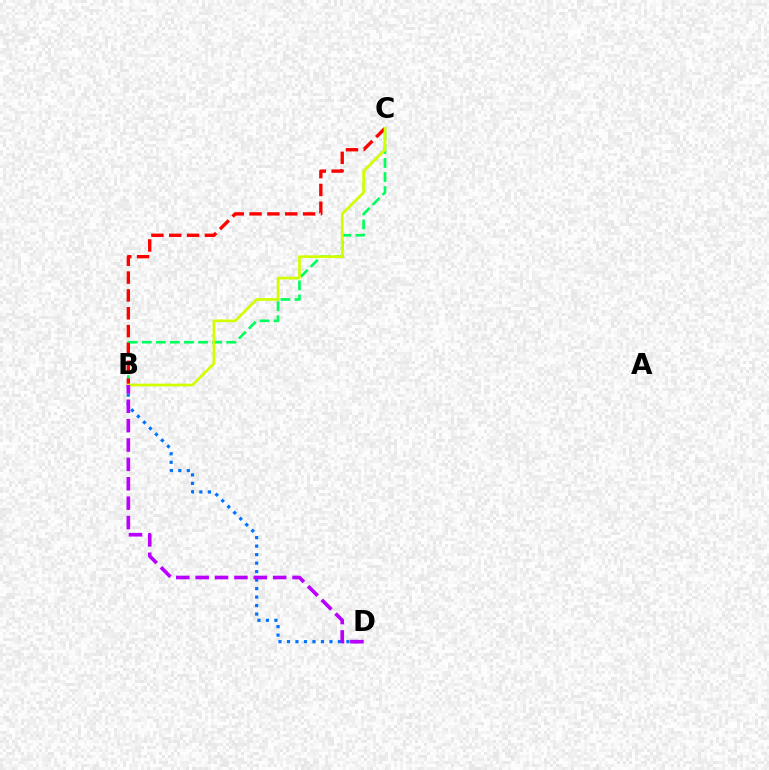{('B', 'C'): [{'color': '#00ff5c', 'line_style': 'dashed', 'thickness': 1.91}, {'color': '#ff0000', 'line_style': 'dashed', 'thickness': 2.42}, {'color': '#d1ff00', 'line_style': 'solid', 'thickness': 1.94}], ('B', 'D'): [{'color': '#0074ff', 'line_style': 'dotted', 'thickness': 2.31}, {'color': '#b900ff', 'line_style': 'dashed', 'thickness': 2.63}]}